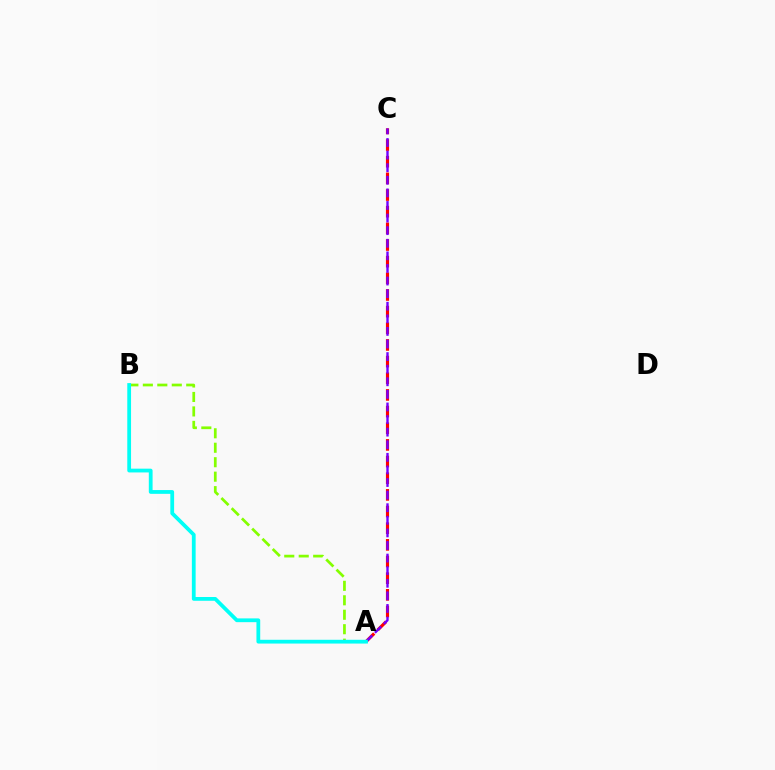{('A', 'C'): [{'color': '#ff0000', 'line_style': 'dashed', 'thickness': 2.26}, {'color': '#7200ff', 'line_style': 'dashed', 'thickness': 1.71}], ('A', 'B'): [{'color': '#84ff00', 'line_style': 'dashed', 'thickness': 1.96}, {'color': '#00fff6', 'line_style': 'solid', 'thickness': 2.72}]}